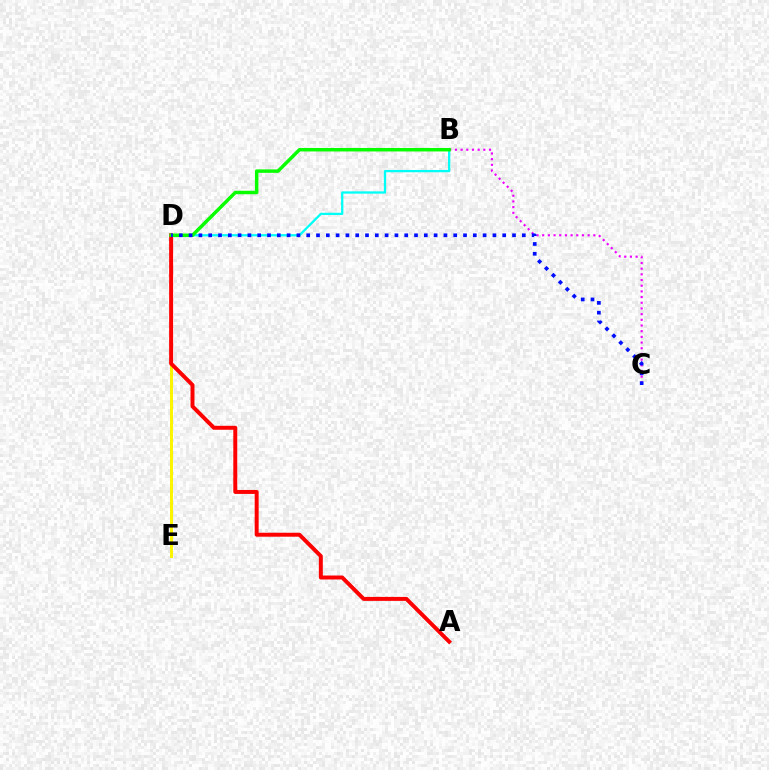{('D', 'E'): [{'color': '#fcf500', 'line_style': 'solid', 'thickness': 2.15}], ('A', 'D'): [{'color': '#ff0000', 'line_style': 'solid', 'thickness': 2.85}], ('B', 'D'): [{'color': '#00fff6', 'line_style': 'solid', 'thickness': 1.64}, {'color': '#08ff00', 'line_style': 'solid', 'thickness': 2.49}], ('B', 'C'): [{'color': '#ee00ff', 'line_style': 'dotted', 'thickness': 1.54}], ('C', 'D'): [{'color': '#0010ff', 'line_style': 'dotted', 'thickness': 2.66}]}